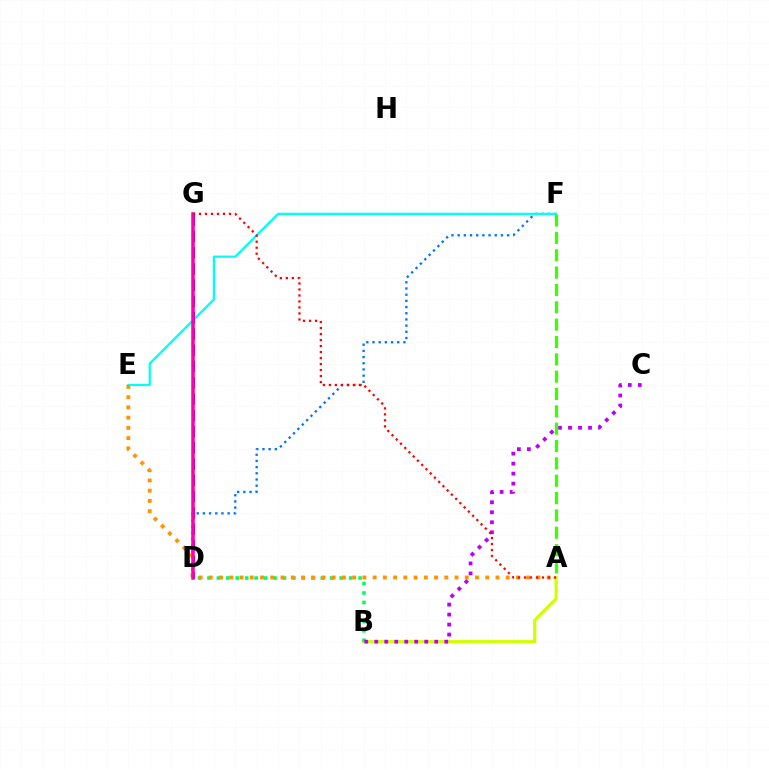{('D', 'F'): [{'color': '#0074ff', 'line_style': 'dotted', 'thickness': 1.68}], ('A', 'B'): [{'color': '#d1ff00', 'line_style': 'solid', 'thickness': 2.3}], ('B', 'D'): [{'color': '#00ff5c', 'line_style': 'dotted', 'thickness': 2.57}], ('E', 'F'): [{'color': '#00fff6', 'line_style': 'solid', 'thickness': 1.63}], ('B', 'C'): [{'color': '#b900ff', 'line_style': 'dotted', 'thickness': 2.72}], ('A', 'F'): [{'color': '#3dff00', 'line_style': 'dashed', 'thickness': 2.36}], ('D', 'G'): [{'color': '#2500ff', 'line_style': 'dashed', 'thickness': 2.21}, {'color': '#ff00ac', 'line_style': 'solid', 'thickness': 2.53}], ('A', 'E'): [{'color': '#ff9400', 'line_style': 'dotted', 'thickness': 2.78}], ('A', 'G'): [{'color': '#ff0000', 'line_style': 'dotted', 'thickness': 1.63}]}